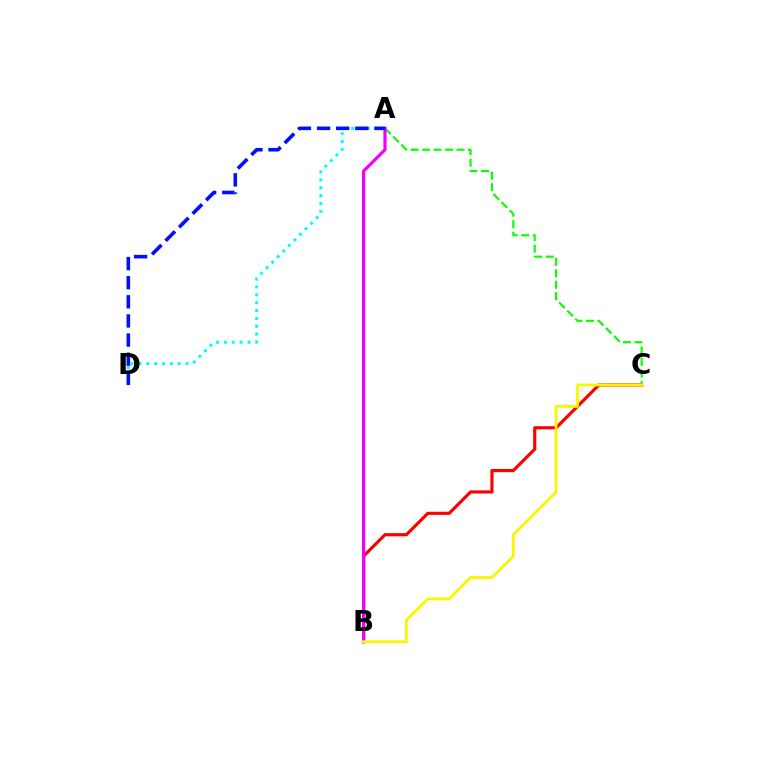{('B', 'C'): [{'color': '#ff0000', 'line_style': 'solid', 'thickness': 2.27}, {'color': '#fcf500', 'line_style': 'solid', 'thickness': 2.03}], ('A', 'D'): [{'color': '#00fff6', 'line_style': 'dotted', 'thickness': 2.14}, {'color': '#0010ff', 'line_style': 'dashed', 'thickness': 2.6}], ('A', 'C'): [{'color': '#08ff00', 'line_style': 'dashed', 'thickness': 1.56}], ('A', 'B'): [{'color': '#ee00ff', 'line_style': 'solid', 'thickness': 2.31}]}